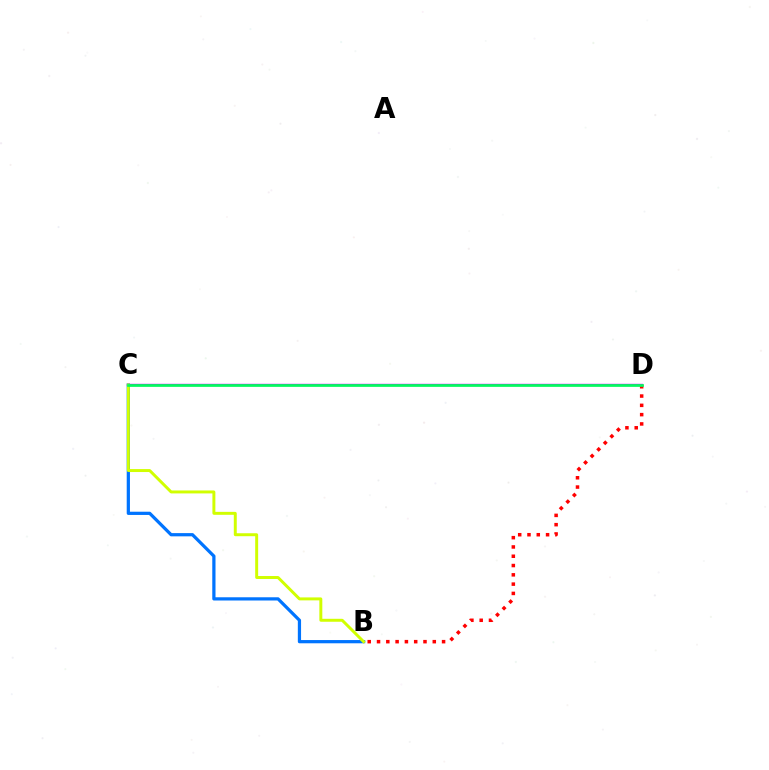{('B', 'C'): [{'color': '#0074ff', 'line_style': 'solid', 'thickness': 2.33}, {'color': '#d1ff00', 'line_style': 'solid', 'thickness': 2.13}], ('C', 'D'): [{'color': '#b900ff', 'line_style': 'solid', 'thickness': 1.7}, {'color': '#00ff5c', 'line_style': 'solid', 'thickness': 1.94}], ('B', 'D'): [{'color': '#ff0000', 'line_style': 'dotted', 'thickness': 2.53}]}